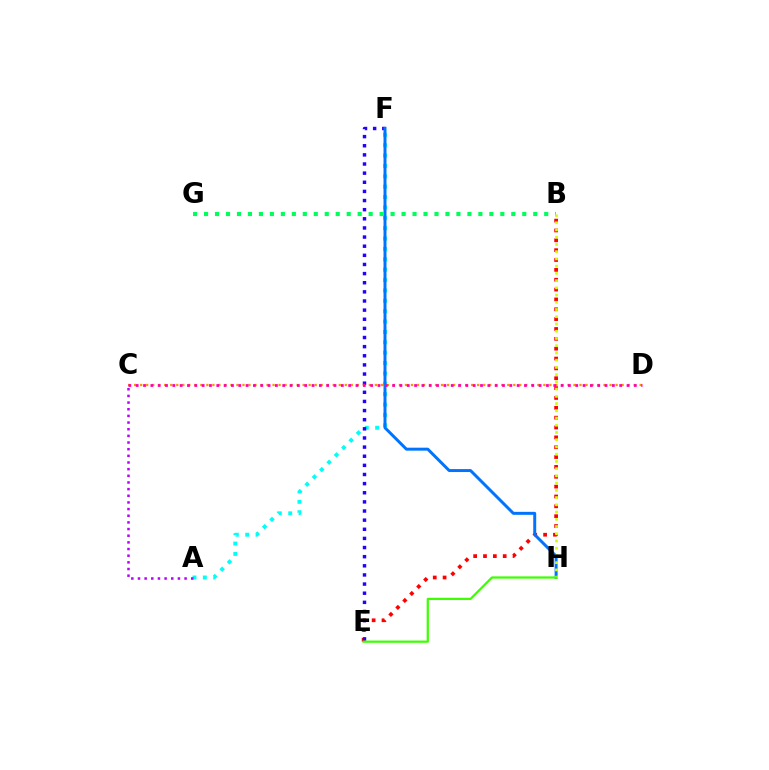{('A', 'F'): [{'color': '#00fff6', 'line_style': 'dotted', 'thickness': 2.82}], ('A', 'C'): [{'color': '#b900ff', 'line_style': 'dotted', 'thickness': 1.81}], ('B', 'E'): [{'color': '#ff0000', 'line_style': 'dotted', 'thickness': 2.68}], ('E', 'F'): [{'color': '#2500ff', 'line_style': 'dotted', 'thickness': 2.48}], ('F', 'H'): [{'color': '#0074ff', 'line_style': 'solid', 'thickness': 2.14}], ('B', 'G'): [{'color': '#00ff5c', 'line_style': 'dotted', 'thickness': 2.98}], ('C', 'D'): [{'color': '#ff9400', 'line_style': 'dotted', 'thickness': 1.64}, {'color': '#ff00ac', 'line_style': 'dotted', 'thickness': 1.99}], ('B', 'H'): [{'color': '#d1ff00', 'line_style': 'dotted', 'thickness': 1.97}], ('E', 'H'): [{'color': '#3dff00', 'line_style': 'solid', 'thickness': 1.61}]}